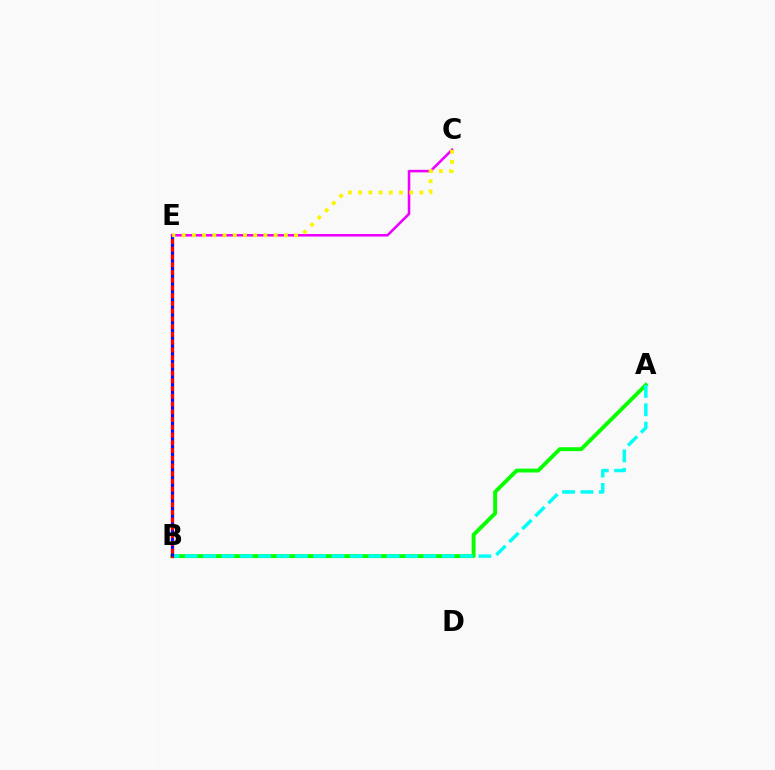{('A', 'B'): [{'color': '#08ff00', 'line_style': 'solid', 'thickness': 2.8}, {'color': '#00fff6', 'line_style': 'dashed', 'thickness': 2.49}], ('B', 'E'): [{'color': '#ff0000', 'line_style': 'solid', 'thickness': 2.38}, {'color': '#0010ff', 'line_style': 'dotted', 'thickness': 2.1}], ('C', 'E'): [{'color': '#ee00ff', 'line_style': 'solid', 'thickness': 1.84}, {'color': '#fcf500', 'line_style': 'dotted', 'thickness': 2.78}]}